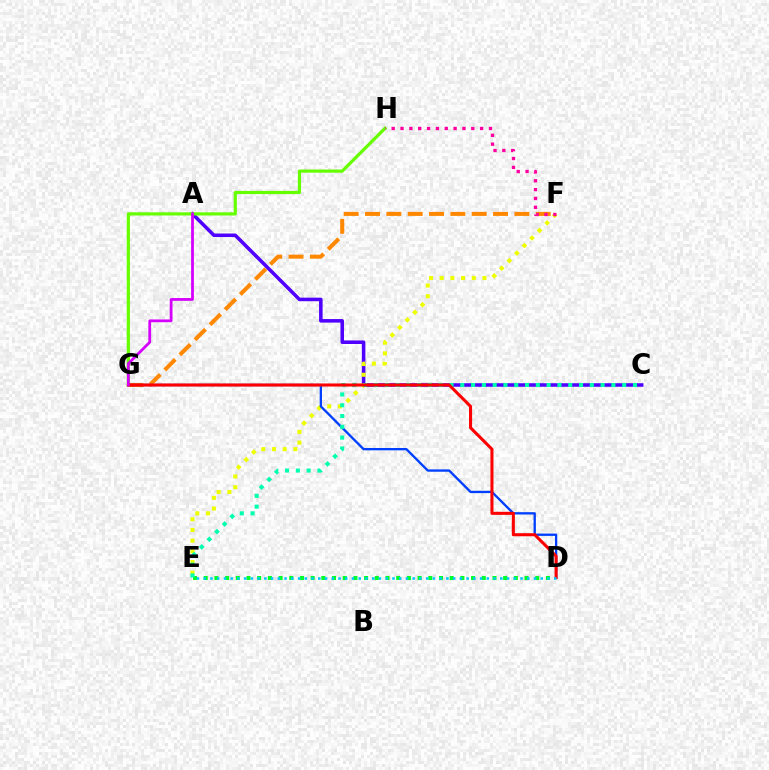{('A', 'C'): [{'color': '#4f00ff', 'line_style': 'solid', 'thickness': 2.55}], ('E', 'F'): [{'color': '#eeff00', 'line_style': 'dotted', 'thickness': 2.91}], ('F', 'G'): [{'color': '#ff8800', 'line_style': 'dashed', 'thickness': 2.9}], ('D', 'E'): [{'color': '#00ff27', 'line_style': 'dotted', 'thickness': 2.91}, {'color': '#00c7ff', 'line_style': 'dotted', 'thickness': 1.83}], ('G', 'H'): [{'color': '#66ff00', 'line_style': 'solid', 'thickness': 2.31}], ('D', 'G'): [{'color': '#003fff', 'line_style': 'solid', 'thickness': 1.68}, {'color': '#ff0000', 'line_style': 'solid', 'thickness': 2.2}], ('C', 'E'): [{'color': '#00ffaf', 'line_style': 'dotted', 'thickness': 2.93}], ('A', 'G'): [{'color': '#d600ff', 'line_style': 'solid', 'thickness': 2.0}], ('F', 'H'): [{'color': '#ff00a0', 'line_style': 'dotted', 'thickness': 2.4}]}